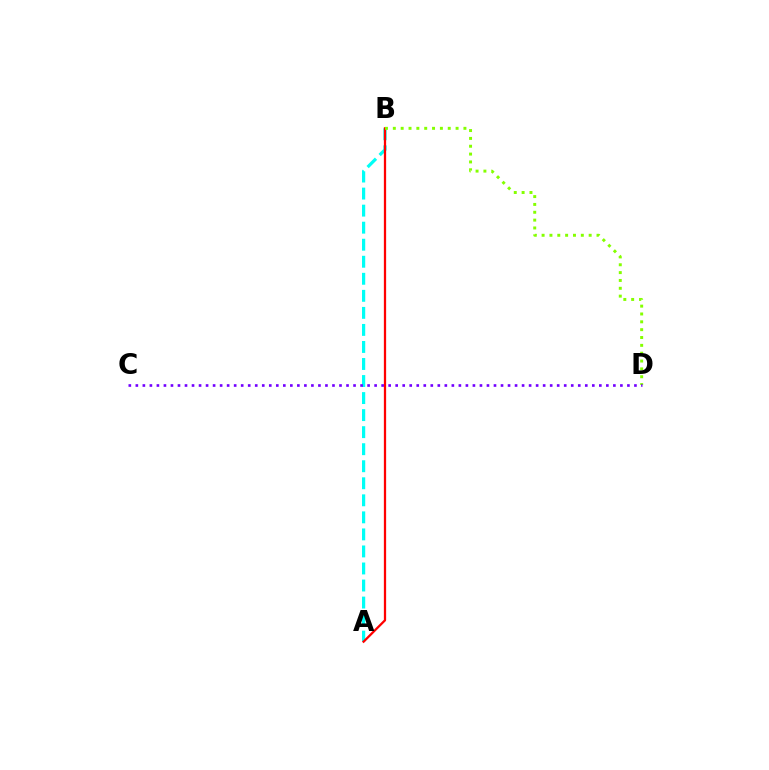{('A', 'B'): [{'color': '#00fff6', 'line_style': 'dashed', 'thickness': 2.31}, {'color': '#ff0000', 'line_style': 'solid', 'thickness': 1.63}], ('B', 'D'): [{'color': '#84ff00', 'line_style': 'dotted', 'thickness': 2.13}], ('C', 'D'): [{'color': '#7200ff', 'line_style': 'dotted', 'thickness': 1.91}]}